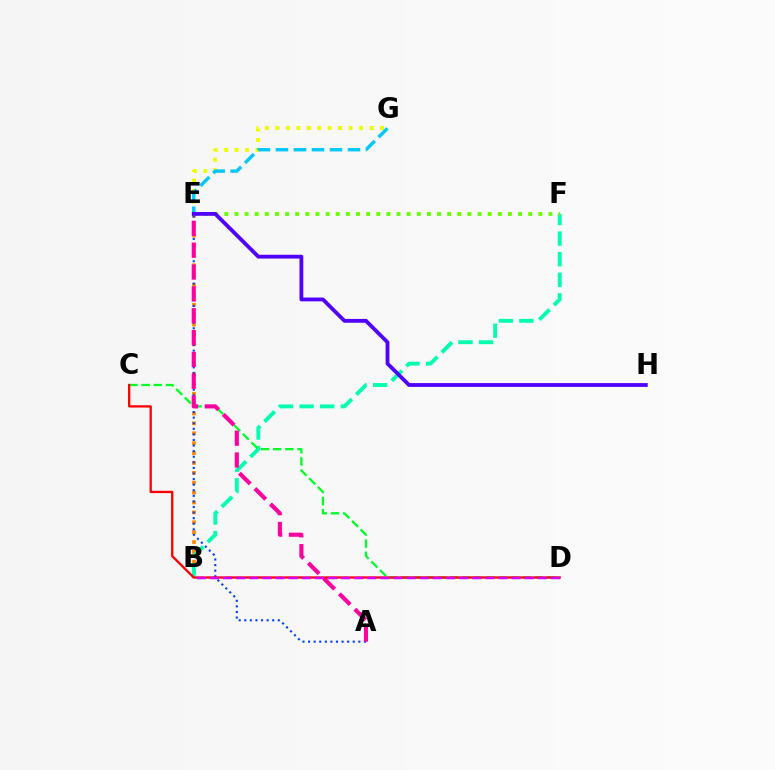{('B', 'E'): [{'color': '#ff8800', 'line_style': 'dotted', 'thickness': 2.69}], ('B', 'F'): [{'color': '#00ffaf', 'line_style': 'dashed', 'thickness': 2.8}], ('C', 'D'): [{'color': '#00ff27', 'line_style': 'dashed', 'thickness': 1.65}, {'color': '#ff0000', 'line_style': 'solid', 'thickness': 1.66}], ('A', 'E'): [{'color': '#003fff', 'line_style': 'dotted', 'thickness': 1.52}, {'color': '#ff00a0', 'line_style': 'dashed', 'thickness': 2.97}], ('E', 'G'): [{'color': '#eeff00', 'line_style': 'dotted', 'thickness': 2.84}, {'color': '#00c7ff', 'line_style': 'dashed', 'thickness': 2.45}], ('E', 'F'): [{'color': '#66ff00', 'line_style': 'dotted', 'thickness': 2.75}], ('E', 'H'): [{'color': '#4f00ff', 'line_style': 'solid', 'thickness': 2.74}], ('B', 'D'): [{'color': '#d600ff', 'line_style': 'dashed', 'thickness': 1.78}]}